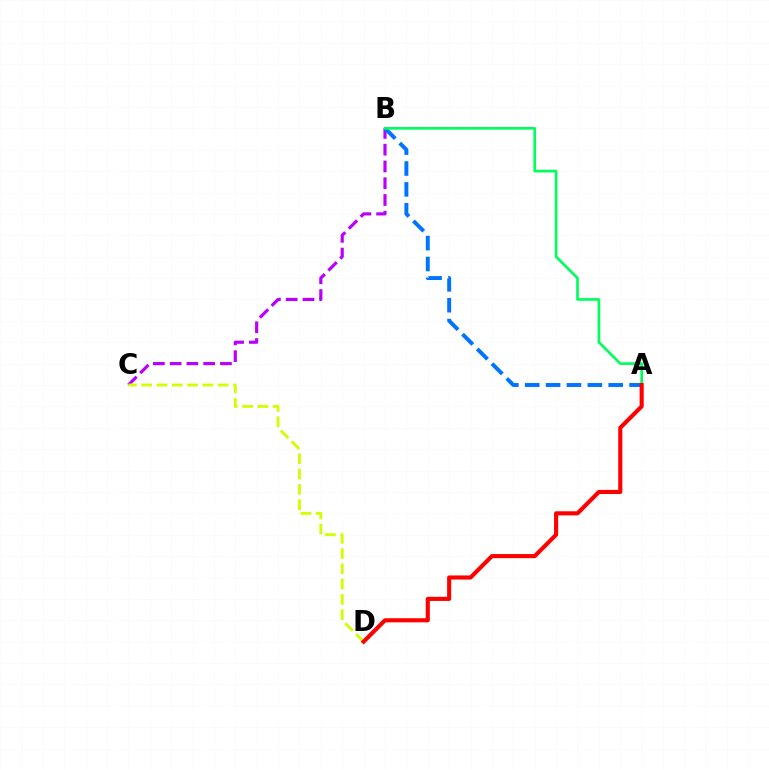{('B', 'C'): [{'color': '#b900ff', 'line_style': 'dashed', 'thickness': 2.28}], ('A', 'B'): [{'color': '#0074ff', 'line_style': 'dashed', 'thickness': 2.84}, {'color': '#00ff5c', 'line_style': 'solid', 'thickness': 1.93}], ('C', 'D'): [{'color': '#d1ff00', 'line_style': 'dashed', 'thickness': 2.08}], ('A', 'D'): [{'color': '#ff0000', 'line_style': 'solid', 'thickness': 2.96}]}